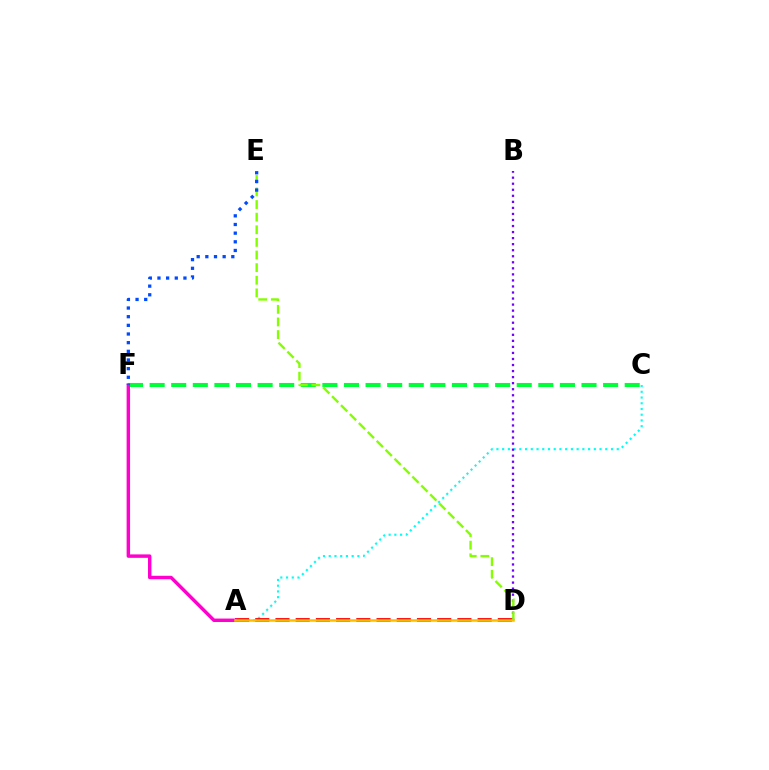{('A', 'C'): [{'color': '#00fff6', 'line_style': 'dotted', 'thickness': 1.56}], ('A', 'D'): [{'color': '#ff0000', 'line_style': 'dashed', 'thickness': 2.75}, {'color': '#ffbd00', 'line_style': 'solid', 'thickness': 1.81}], ('B', 'D'): [{'color': '#7200ff', 'line_style': 'dotted', 'thickness': 1.64}], ('C', 'F'): [{'color': '#00ff39', 'line_style': 'dashed', 'thickness': 2.93}], ('D', 'E'): [{'color': '#84ff00', 'line_style': 'dashed', 'thickness': 1.71}], ('A', 'F'): [{'color': '#ff00cf', 'line_style': 'solid', 'thickness': 2.48}], ('E', 'F'): [{'color': '#004bff', 'line_style': 'dotted', 'thickness': 2.35}]}